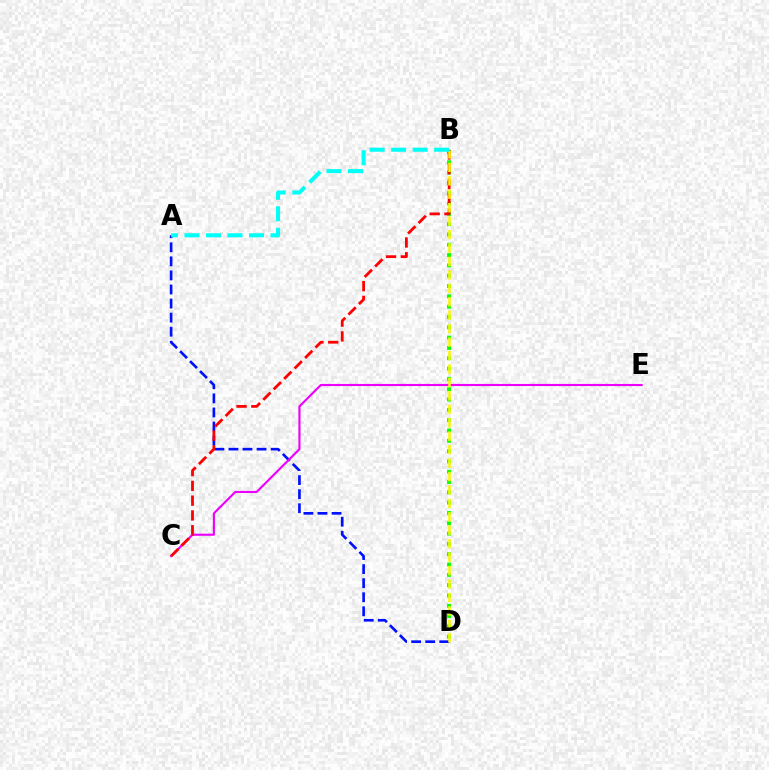{('A', 'D'): [{'color': '#0010ff', 'line_style': 'dashed', 'thickness': 1.91}], ('B', 'D'): [{'color': '#08ff00', 'line_style': 'dotted', 'thickness': 2.8}, {'color': '#fcf500', 'line_style': 'dashed', 'thickness': 1.83}], ('C', 'E'): [{'color': '#ee00ff', 'line_style': 'solid', 'thickness': 1.54}], ('B', 'C'): [{'color': '#ff0000', 'line_style': 'dashed', 'thickness': 2.01}], ('A', 'B'): [{'color': '#00fff6', 'line_style': 'dashed', 'thickness': 2.92}]}